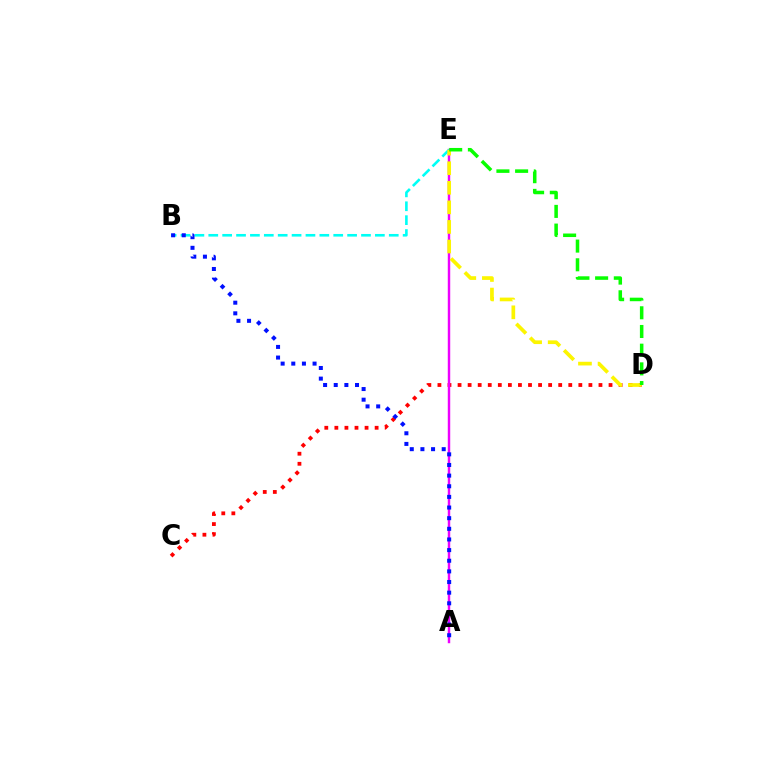{('C', 'D'): [{'color': '#ff0000', 'line_style': 'dotted', 'thickness': 2.73}], ('A', 'E'): [{'color': '#ee00ff', 'line_style': 'solid', 'thickness': 1.76}], ('B', 'E'): [{'color': '#00fff6', 'line_style': 'dashed', 'thickness': 1.89}], ('D', 'E'): [{'color': '#fcf500', 'line_style': 'dashed', 'thickness': 2.66}, {'color': '#08ff00', 'line_style': 'dashed', 'thickness': 2.54}], ('A', 'B'): [{'color': '#0010ff', 'line_style': 'dotted', 'thickness': 2.89}]}